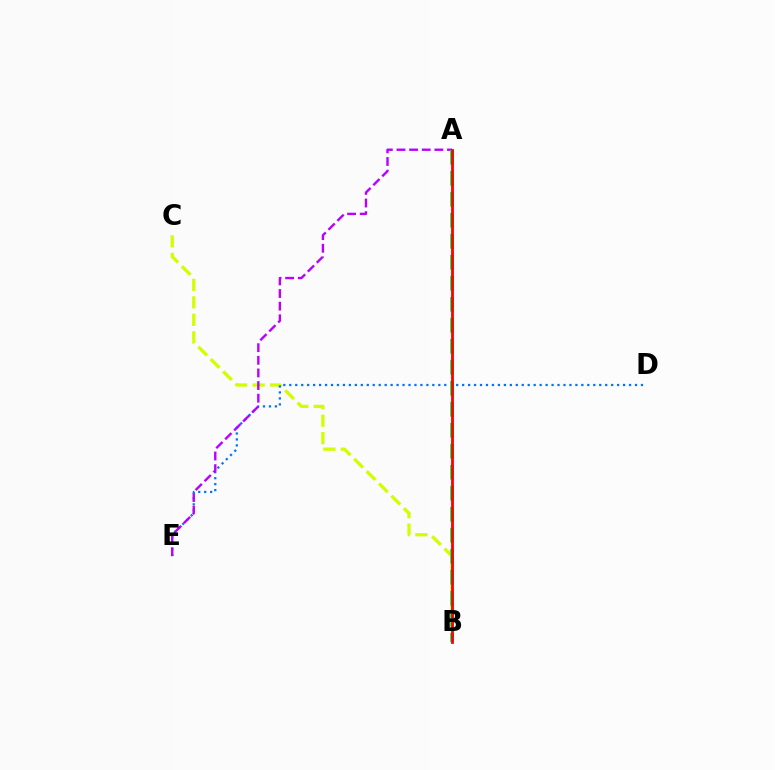{('B', 'C'): [{'color': '#d1ff00', 'line_style': 'dashed', 'thickness': 2.38}], ('D', 'E'): [{'color': '#0074ff', 'line_style': 'dotted', 'thickness': 1.62}], ('A', 'E'): [{'color': '#b900ff', 'line_style': 'dashed', 'thickness': 1.71}], ('A', 'B'): [{'color': '#00ff5c', 'line_style': 'dashed', 'thickness': 2.85}, {'color': '#ff0000', 'line_style': 'solid', 'thickness': 2.02}]}